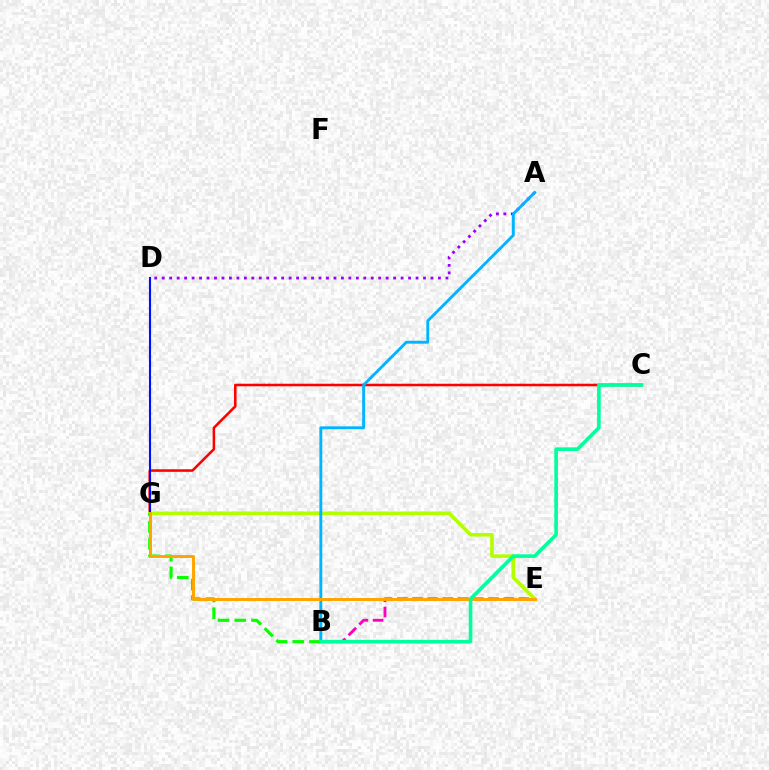{('C', 'G'): [{'color': '#ff0000', 'line_style': 'solid', 'thickness': 1.83}], ('B', 'E'): [{'color': '#ff00bd', 'line_style': 'dashed', 'thickness': 2.07}], ('A', 'D'): [{'color': '#9b00ff', 'line_style': 'dotted', 'thickness': 2.03}], ('E', 'G'): [{'color': '#b3ff00', 'line_style': 'solid', 'thickness': 2.6}, {'color': '#ffa500', 'line_style': 'solid', 'thickness': 2.14}], ('B', 'G'): [{'color': '#08ff00', 'line_style': 'dashed', 'thickness': 2.27}], ('A', 'B'): [{'color': '#00b5ff', 'line_style': 'solid', 'thickness': 2.08}], ('D', 'G'): [{'color': '#0010ff', 'line_style': 'solid', 'thickness': 1.52}], ('B', 'C'): [{'color': '#00ff9d', 'line_style': 'solid', 'thickness': 2.6}]}